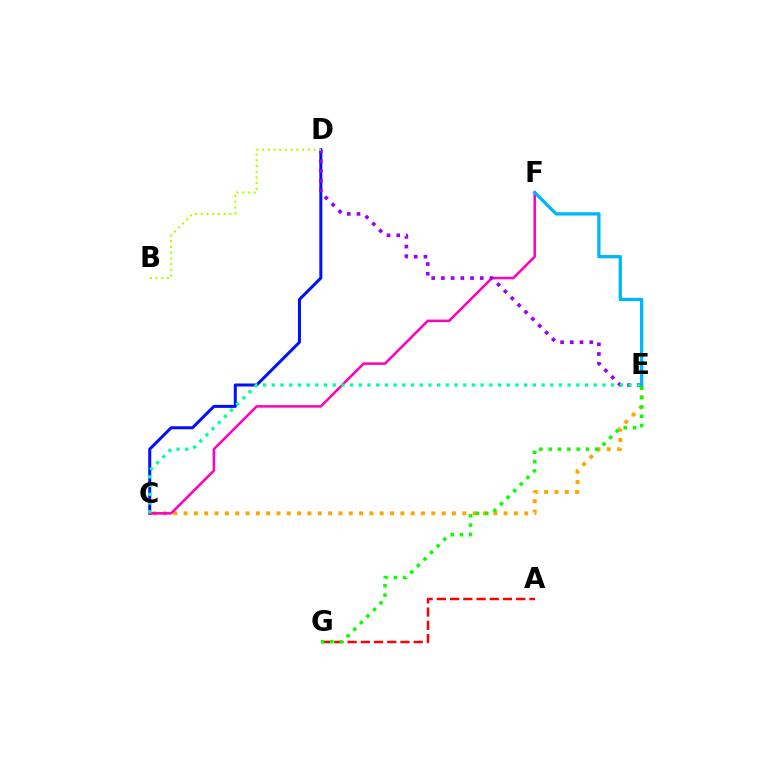{('C', 'D'): [{'color': '#0010ff', 'line_style': 'solid', 'thickness': 2.17}], ('C', 'E'): [{'color': '#ffa500', 'line_style': 'dotted', 'thickness': 2.8}, {'color': '#00ff9d', 'line_style': 'dotted', 'thickness': 2.36}], ('C', 'F'): [{'color': '#ff00bd', 'line_style': 'solid', 'thickness': 1.82}], ('A', 'G'): [{'color': '#ff0000', 'line_style': 'dashed', 'thickness': 1.8}], ('E', 'F'): [{'color': '#00b5ff', 'line_style': 'solid', 'thickness': 2.36}], ('D', 'E'): [{'color': '#9b00ff', 'line_style': 'dotted', 'thickness': 2.64}], ('E', 'G'): [{'color': '#08ff00', 'line_style': 'dotted', 'thickness': 2.53}], ('B', 'D'): [{'color': '#b3ff00', 'line_style': 'dotted', 'thickness': 1.55}]}